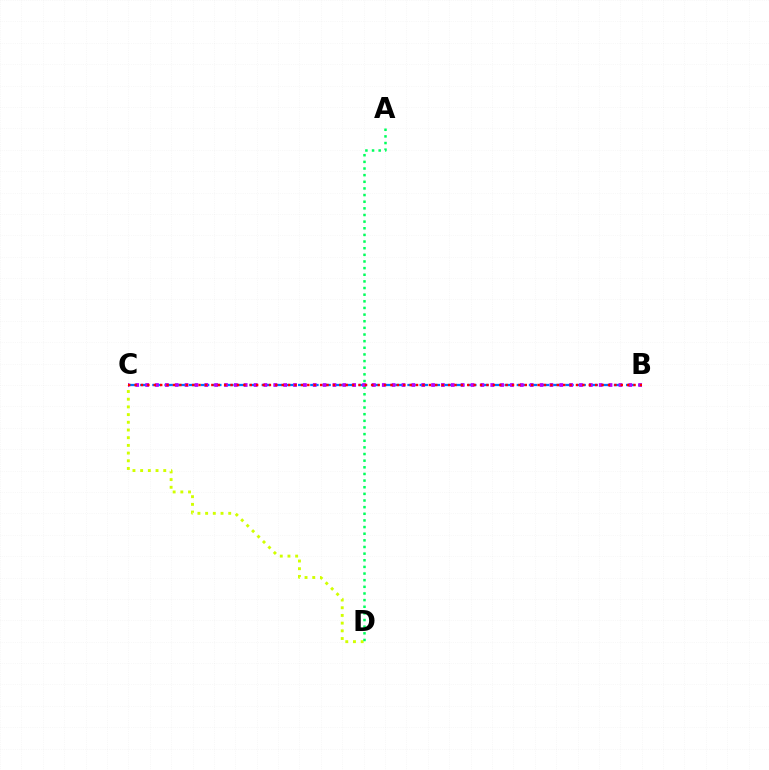{('C', 'D'): [{'color': '#d1ff00', 'line_style': 'dotted', 'thickness': 2.09}], ('B', 'C'): [{'color': '#0074ff', 'line_style': 'dashed', 'thickness': 1.65}, {'color': '#b900ff', 'line_style': 'dotted', 'thickness': 2.68}, {'color': '#ff0000', 'line_style': 'dotted', 'thickness': 1.74}], ('A', 'D'): [{'color': '#00ff5c', 'line_style': 'dotted', 'thickness': 1.8}]}